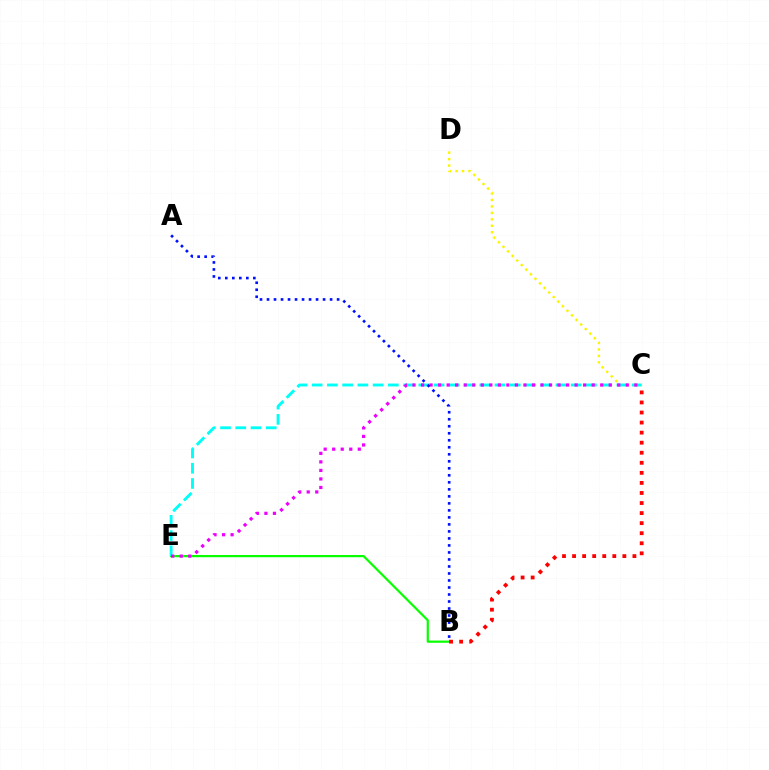{('C', 'D'): [{'color': '#fcf500', 'line_style': 'dotted', 'thickness': 1.76}], ('B', 'E'): [{'color': '#08ff00', 'line_style': 'solid', 'thickness': 1.59}], ('C', 'E'): [{'color': '#00fff6', 'line_style': 'dashed', 'thickness': 2.07}, {'color': '#ee00ff', 'line_style': 'dotted', 'thickness': 2.32}], ('A', 'B'): [{'color': '#0010ff', 'line_style': 'dotted', 'thickness': 1.9}], ('B', 'C'): [{'color': '#ff0000', 'line_style': 'dotted', 'thickness': 2.73}]}